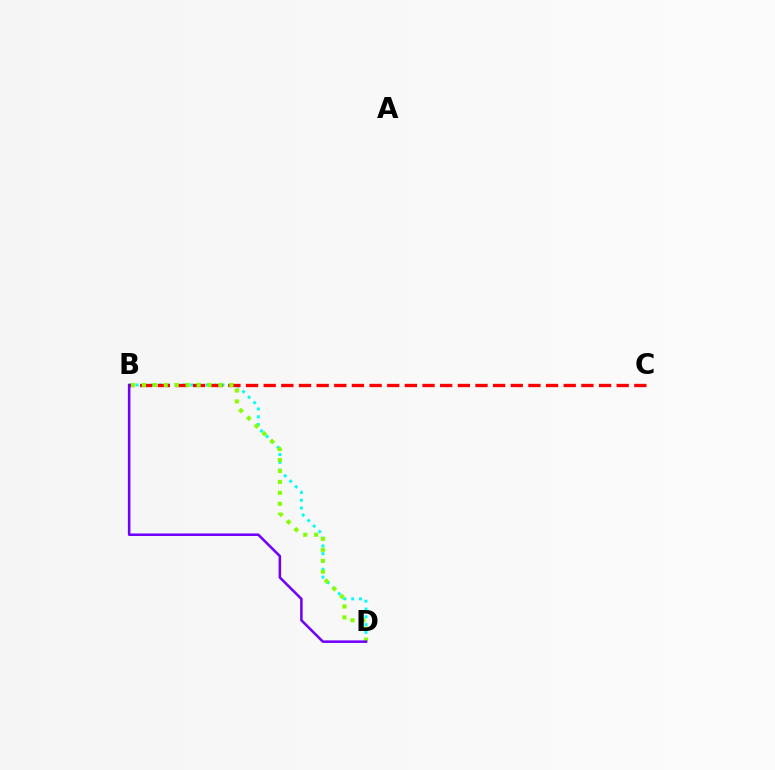{('B', 'D'): [{'color': '#00fff6', 'line_style': 'dotted', 'thickness': 2.12}, {'color': '#84ff00', 'line_style': 'dotted', 'thickness': 2.97}, {'color': '#7200ff', 'line_style': 'solid', 'thickness': 1.83}], ('B', 'C'): [{'color': '#ff0000', 'line_style': 'dashed', 'thickness': 2.4}]}